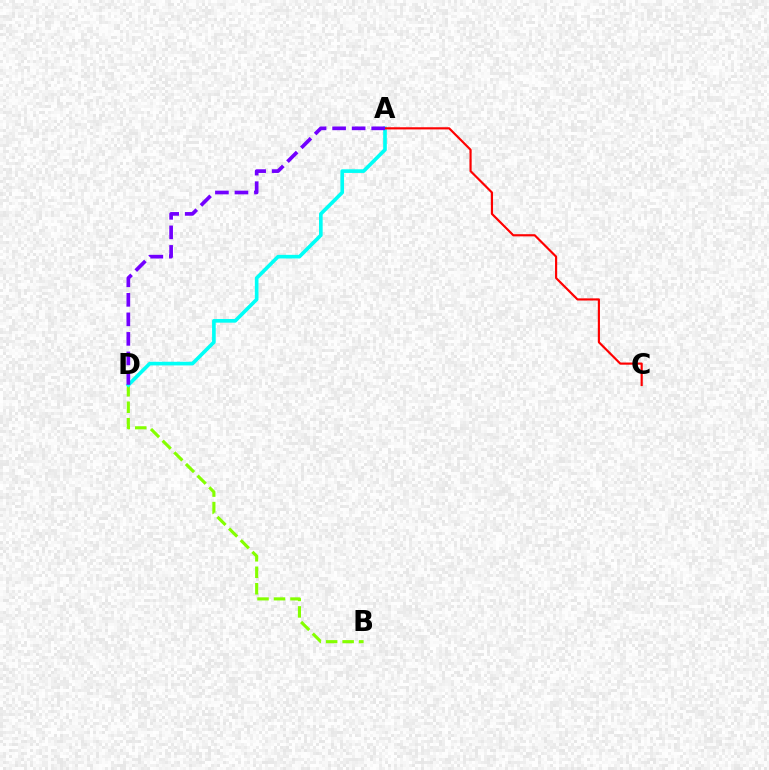{('B', 'D'): [{'color': '#84ff00', 'line_style': 'dashed', 'thickness': 2.24}], ('A', 'D'): [{'color': '#00fff6', 'line_style': 'solid', 'thickness': 2.62}, {'color': '#7200ff', 'line_style': 'dashed', 'thickness': 2.65}], ('A', 'C'): [{'color': '#ff0000', 'line_style': 'solid', 'thickness': 1.56}]}